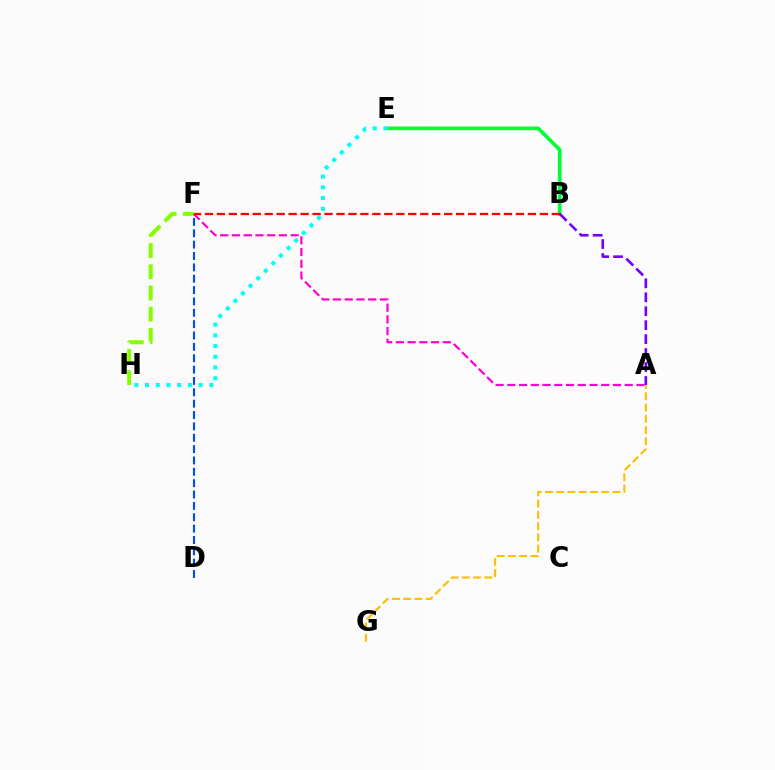{('A', 'F'): [{'color': '#ff00cf', 'line_style': 'dashed', 'thickness': 1.59}], ('F', 'H'): [{'color': '#84ff00', 'line_style': 'dashed', 'thickness': 2.88}], ('B', 'E'): [{'color': '#00ff39', 'line_style': 'solid', 'thickness': 2.65}], ('E', 'H'): [{'color': '#00fff6', 'line_style': 'dotted', 'thickness': 2.91}], ('D', 'F'): [{'color': '#004bff', 'line_style': 'dashed', 'thickness': 1.54}], ('A', 'G'): [{'color': '#ffbd00', 'line_style': 'dashed', 'thickness': 1.53}], ('B', 'F'): [{'color': '#ff0000', 'line_style': 'dashed', 'thickness': 1.63}], ('A', 'B'): [{'color': '#7200ff', 'line_style': 'dashed', 'thickness': 1.89}]}